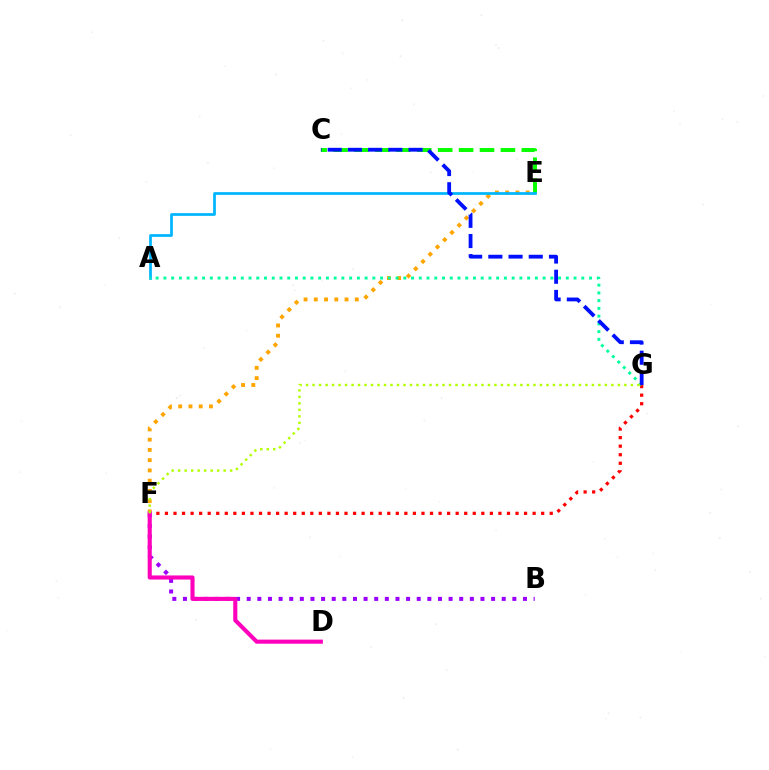{('E', 'F'): [{'color': '#ffa500', 'line_style': 'dotted', 'thickness': 2.78}], ('B', 'F'): [{'color': '#9b00ff', 'line_style': 'dotted', 'thickness': 2.89}], ('C', 'E'): [{'color': '#08ff00', 'line_style': 'dashed', 'thickness': 2.84}], ('A', 'E'): [{'color': '#00b5ff', 'line_style': 'solid', 'thickness': 1.97}], ('F', 'G'): [{'color': '#ff0000', 'line_style': 'dotted', 'thickness': 2.32}, {'color': '#b3ff00', 'line_style': 'dotted', 'thickness': 1.77}], ('D', 'F'): [{'color': '#ff00bd', 'line_style': 'solid', 'thickness': 2.95}], ('A', 'G'): [{'color': '#00ff9d', 'line_style': 'dotted', 'thickness': 2.1}], ('C', 'G'): [{'color': '#0010ff', 'line_style': 'dashed', 'thickness': 2.75}]}